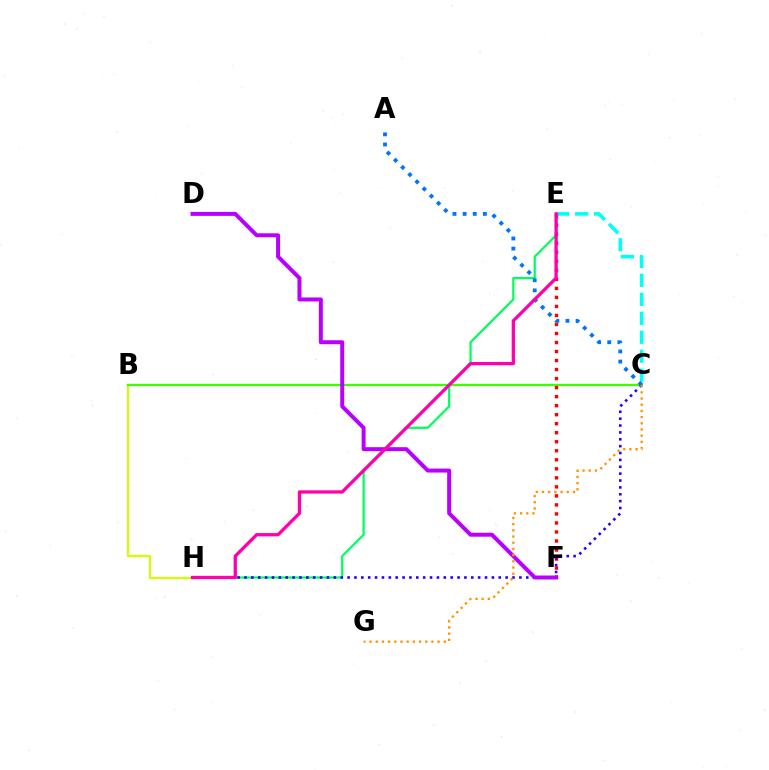{('E', 'H'): [{'color': '#00ff5c', 'line_style': 'solid', 'thickness': 1.61}, {'color': '#ff00ac', 'line_style': 'solid', 'thickness': 2.36}], ('B', 'H'): [{'color': '#d1ff00', 'line_style': 'solid', 'thickness': 1.61}], ('B', 'C'): [{'color': '#3dff00', 'line_style': 'solid', 'thickness': 1.66}], ('C', 'E'): [{'color': '#00fff6', 'line_style': 'dashed', 'thickness': 2.58}], ('E', 'F'): [{'color': '#ff0000', 'line_style': 'dotted', 'thickness': 2.45}], ('C', 'H'): [{'color': '#2500ff', 'line_style': 'dotted', 'thickness': 1.87}], ('A', 'C'): [{'color': '#0074ff', 'line_style': 'dotted', 'thickness': 2.75}], ('D', 'F'): [{'color': '#b900ff', 'line_style': 'solid', 'thickness': 2.86}], ('C', 'G'): [{'color': '#ff9400', 'line_style': 'dotted', 'thickness': 1.68}]}